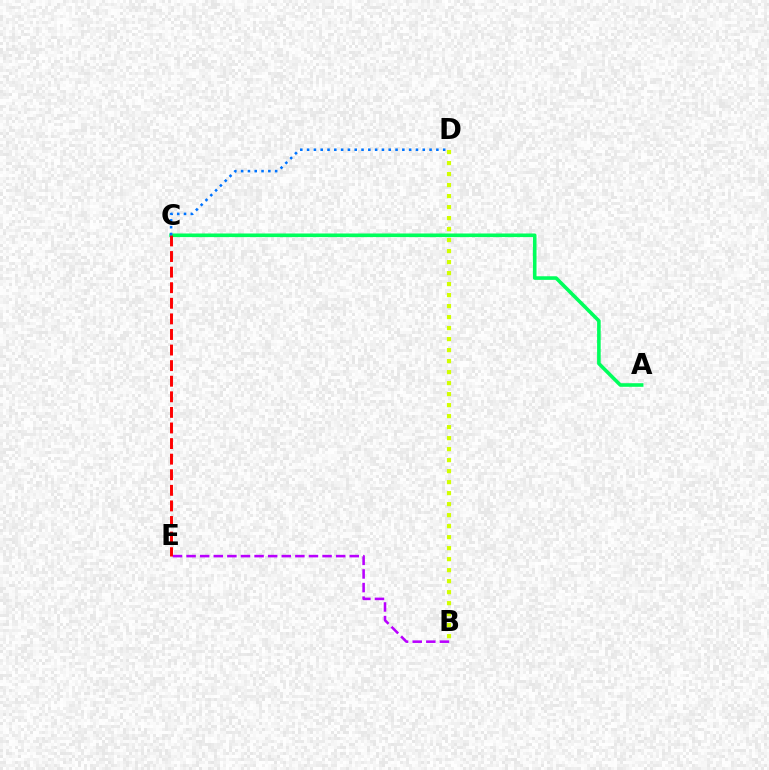{('B', 'E'): [{'color': '#b900ff', 'line_style': 'dashed', 'thickness': 1.85}], ('A', 'C'): [{'color': '#00ff5c', 'line_style': 'solid', 'thickness': 2.58}], ('C', 'E'): [{'color': '#ff0000', 'line_style': 'dashed', 'thickness': 2.12}], ('B', 'D'): [{'color': '#d1ff00', 'line_style': 'dotted', 'thickness': 2.99}], ('C', 'D'): [{'color': '#0074ff', 'line_style': 'dotted', 'thickness': 1.85}]}